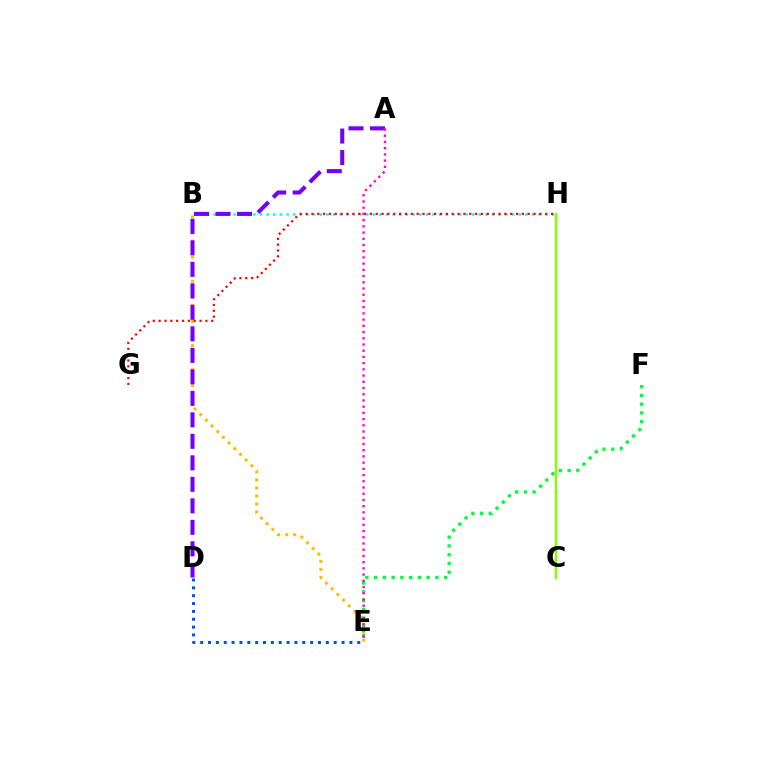{('B', 'E'): [{'color': '#ffbd00', 'line_style': 'dotted', 'thickness': 2.18}], ('B', 'H'): [{'color': '#00fff6', 'line_style': 'dotted', 'thickness': 1.8}], ('E', 'F'): [{'color': '#00ff39', 'line_style': 'dotted', 'thickness': 2.38}], ('A', 'D'): [{'color': '#7200ff', 'line_style': 'dashed', 'thickness': 2.92}], ('D', 'E'): [{'color': '#004bff', 'line_style': 'dotted', 'thickness': 2.13}], ('G', 'H'): [{'color': '#ff0000', 'line_style': 'dotted', 'thickness': 1.59}], ('A', 'E'): [{'color': '#ff00cf', 'line_style': 'dotted', 'thickness': 1.69}], ('C', 'H'): [{'color': '#84ff00', 'line_style': 'solid', 'thickness': 1.74}]}